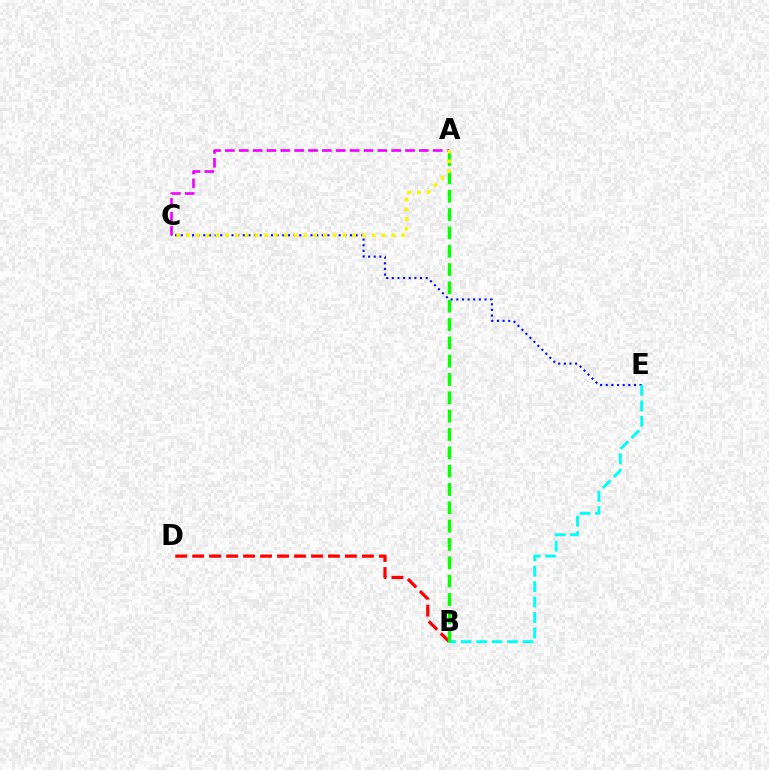{('C', 'E'): [{'color': '#0010ff', 'line_style': 'dotted', 'thickness': 1.53}], ('A', 'C'): [{'color': '#ee00ff', 'line_style': 'dashed', 'thickness': 1.88}, {'color': '#fcf500', 'line_style': 'dotted', 'thickness': 2.66}], ('B', 'E'): [{'color': '#00fff6', 'line_style': 'dashed', 'thickness': 2.1}], ('B', 'D'): [{'color': '#ff0000', 'line_style': 'dashed', 'thickness': 2.31}], ('A', 'B'): [{'color': '#08ff00', 'line_style': 'dashed', 'thickness': 2.49}]}